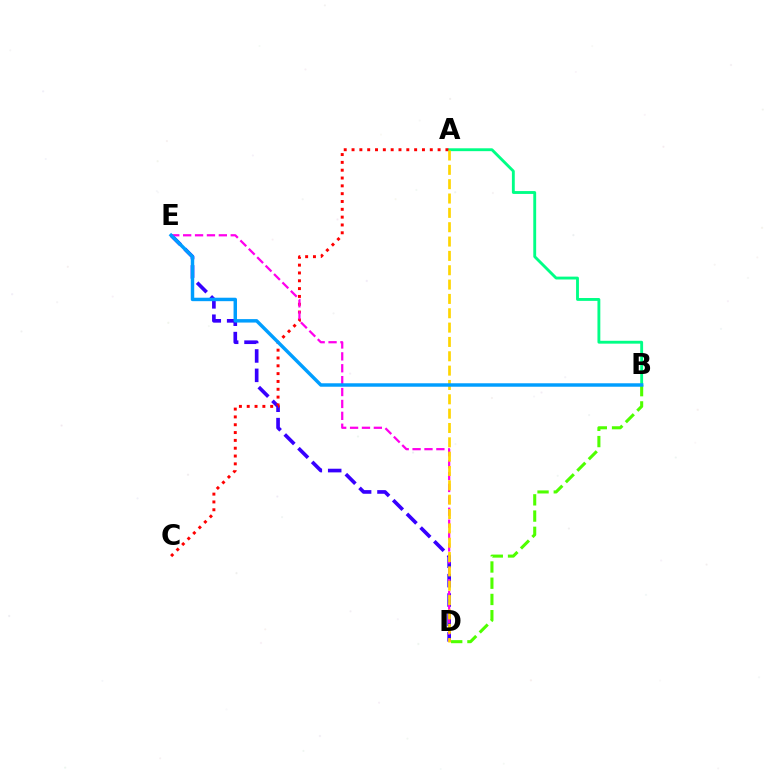{('A', 'B'): [{'color': '#00ff86', 'line_style': 'solid', 'thickness': 2.06}], ('D', 'E'): [{'color': '#3700ff', 'line_style': 'dashed', 'thickness': 2.63}, {'color': '#ff00ed', 'line_style': 'dashed', 'thickness': 1.62}], ('A', 'C'): [{'color': '#ff0000', 'line_style': 'dotted', 'thickness': 2.13}], ('B', 'D'): [{'color': '#4fff00', 'line_style': 'dashed', 'thickness': 2.2}], ('A', 'D'): [{'color': '#ffd500', 'line_style': 'dashed', 'thickness': 1.95}], ('B', 'E'): [{'color': '#009eff', 'line_style': 'solid', 'thickness': 2.49}]}